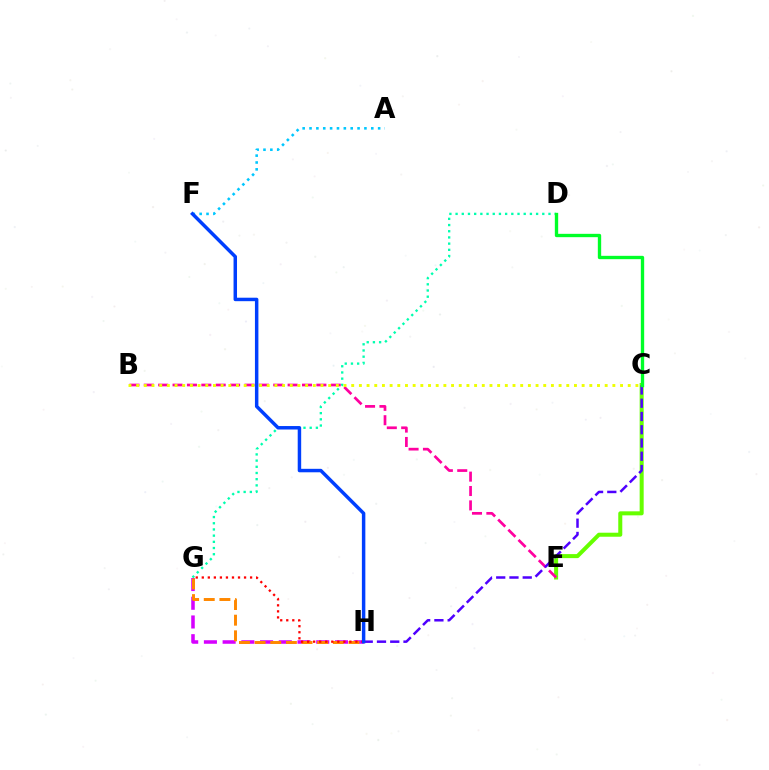{('D', 'G'): [{'color': '#00ffaf', 'line_style': 'dotted', 'thickness': 1.68}], ('C', 'E'): [{'color': '#66ff00', 'line_style': 'solid', 'thickness': 2.9}], ('B', 'E'): [{'color': '#ff00a0', 'line_style': 'dashed', 'thickness': 1.95}], ('G', 'H'): [{'color': '#d600ff', 'line_style': 'dashed', 'thickness': 2.54}, {'color': '#ff8800', 'line_style': 'dashed', 'thickness': 2.13}, {'color': '#ff0000', 'line_style': 'dotted', 'thickness': 1.64}], ('B', 'C'): [{'color': '#eeff00', 'line_style': 'dotted', 'thickness': 2.09}], ('C', 'H'): [{'color': '#4f00ff', 'line_style': 'dashed', 'thickness': 1.8}], ('A', 'F'): [{'color': '#00c7ff', 'line_style': 'dotted', 'thickness': 1.86}], ('F', 'H'): [{'color': '#003fff', 'line_style': 'solid', 'thickness': 2.5}], ('C', 'D'): [{'color': '#00ff27', 'line_style': 'solid', 'thickness': 2.41}]}